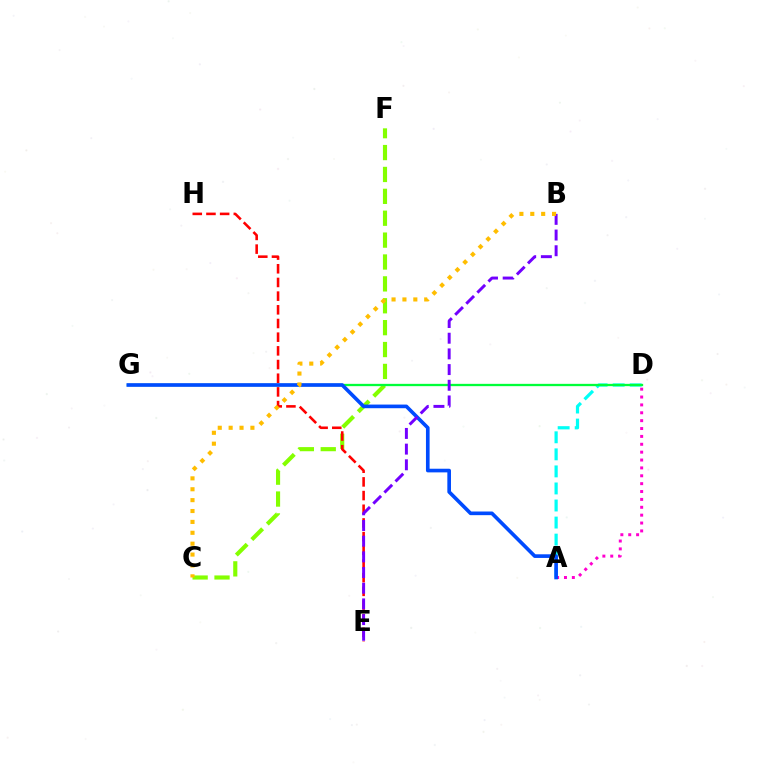{('C', 'F'): [{'color': '#84ff00', 'line_style': 'dashed', 'thickness': 2.97}], ('A', 'D'): [{'color': '#00fff6', 'line_style': 'dashed', 'thickness': 2.32}, {'color': '#ff00cf', 'line_style': 'dotted', 'thickness': 2.14}], ('D', 'G'): [{'color': '#00ff39', 'line_style': 'solid', 'thickness': 1.66}], ('A', 'G'): [{'color': '#004bff', 'line_style': 'solid', 'thickness': 2.63}], ('E', 'H'): [{'color': '#ff0000', 'line_style': 'dashed', 'thickness': 1.86}], ('B', 'E'): [{'color': '#7200ff', 'line_style': 'dashed', 'thickness': 2.13}], ('B', 'C'): [{'color': '#ffbd00', 'line_style': 'dotted', 'thickness': 2.96}]}